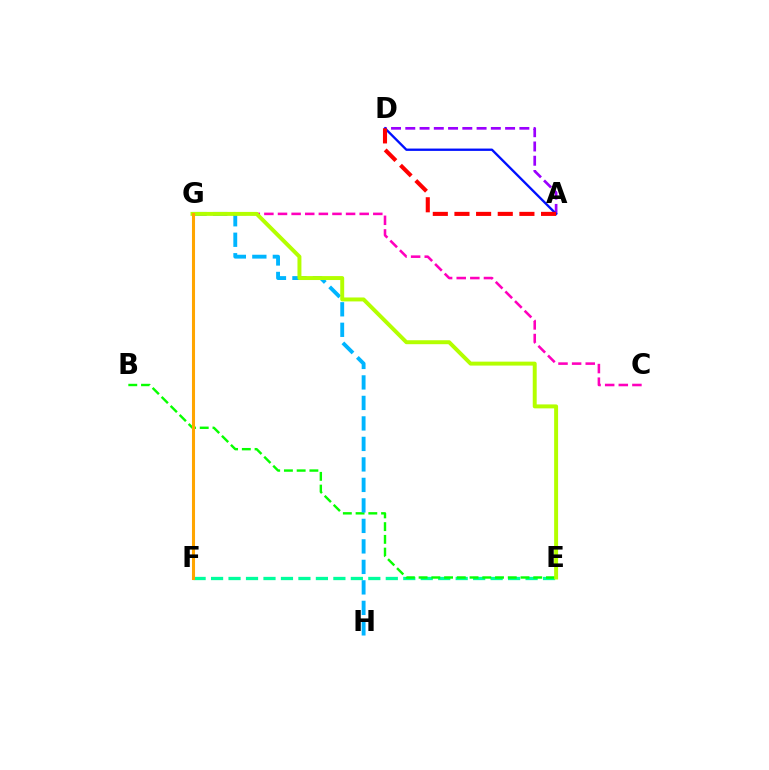{('E', 'F'): [{'color': '#00ff9d', 'line_style': 'dashed', 'thickness': 2.37}], ('A', 'D'): [{'color': '#9b00ff', 'line_style': 'dashed', 'thickness': 1.94}, {'color': '#0010ff', 'line_style': 'solid', 'thickness': 1.68}, {'color': '#ff0000', 'line_style': 'dashed', 'thickness': 2.94}], ('B', 'E'): [{'color': '#08ff00', 'line_style': 'dashed', 'thickness': 1.73}], ('G', 'H'): [{'color': '#00b5ff', 'line_style': 'dashed', 'thickness': 2.78}], ('C', 'G'): [{'color': '#ff00bd', 'line_style': 'dashed', 'thickness': 1.85}], ('E', 'G'): [{'color': '#b3ff00', 'line_style': 'solid', 'thickness': 2.84}], ('F', 'G'): [{'color': '#ffa500', 'line_style': 'solid', 'thickness': 2.21}]}